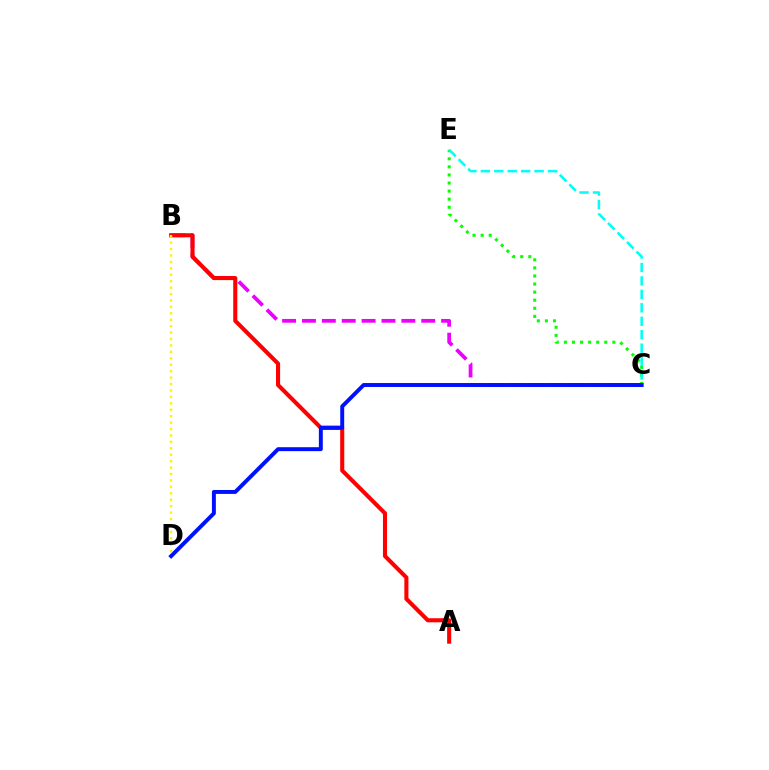{('B', 'C'): [{'color': '#ee00ff', 'line_style': 'dashed', 'thickness': 2.7}], ('C', 'E'): [{'color': '#08ff00', 'line_style': 'dotted', 'thickness': 2.19}, {'color': '#00fff6', 'line_style': 'dashed', 'thickness': 1.83}], ('A', 'B'): [{'color': '#ff0000', 'line_style': 'solid', 'thickness': 2.93}], ('C', 'D'): [{'color': '#0010ff', 'line_style': 'solid', 'thickness': 2.83}], ('B', 'D'): [{'color': '#fcf500', 'line_style': 'dotted', 'thickness': 1.75}]}